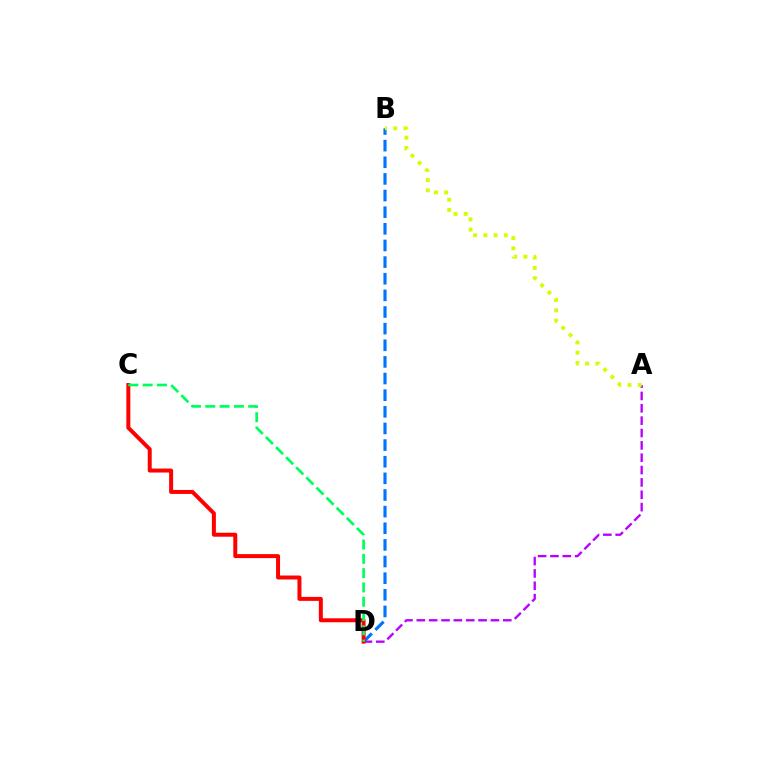{('A', 'D'): [{'color': '#b900ff', 'line_style': 'dashed', 'thickness': 1.68}], ('B', 'D'): [{'color': '#0074ff', 'line_style': 'dashed', 'thickness': 2.26}], ('A', 'B'): [{'color': '#d1ff00', 'line_style': 'dotted', 'thickness': 2.79}], ('C', 'D'): [{'color': '#ff0000', 'line_style': 'solid', 'thickness': 2.86}, {'color': '#00ff5c', 'line_style': 'dashed', 'thickness': 1.94}]}